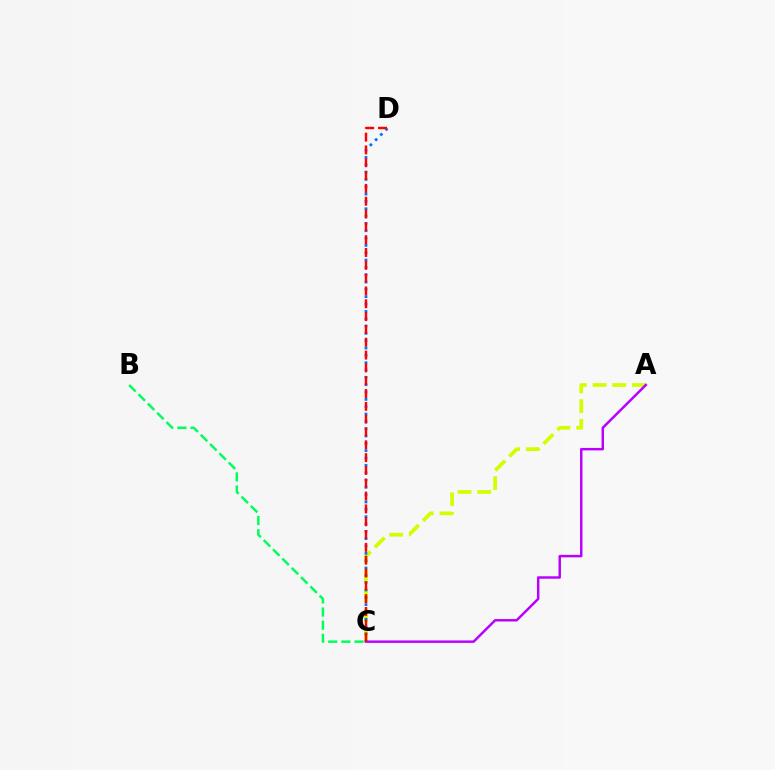{('A', 'C'): [{'color': '#d1ff00', 'line_style': 'dashed', 'thickness': 2.68}, {'color': '#b900ff', 'line_style': 'solid', 'thickness': 1.77}], ('B', 'C'): [{'color': '#00ff5c', 'line_style': 'dashed', 'thickness': 1.79}], ('C', 'D'): [{'color': '#0074ff', 'line_style': 'dotted', 'thickness': 1.99}, {'color': '#ff0000', 'line_style': 'dashed', 'thickness': 1.74}]}